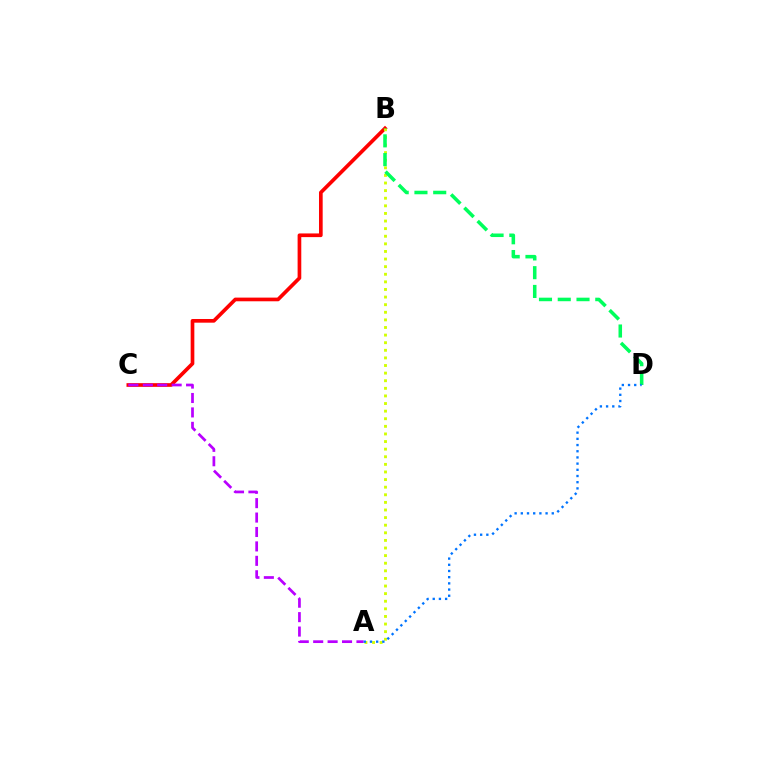{('B', 'C'): [{'color': '#ff0000', 'line_style': 'solid', 'thickness': 2.65}], ('A', 'C'): [{'color': '#b900ff', 'line_style': 'dashed', 'thickness': 1.96}], ('A', 'B'): [{'color': '#d1ff00', 'line_style': 'dotted', 'thickness': 2.07}], ('B', 'D'): [{'color': '#00ff5c', 'line_style': 'dashed', 'thickness': 2.55}], ('A', 'D'): [{'color': '#0074ff', 'line_style': 'dotted', 'thickness': 1.68}]}